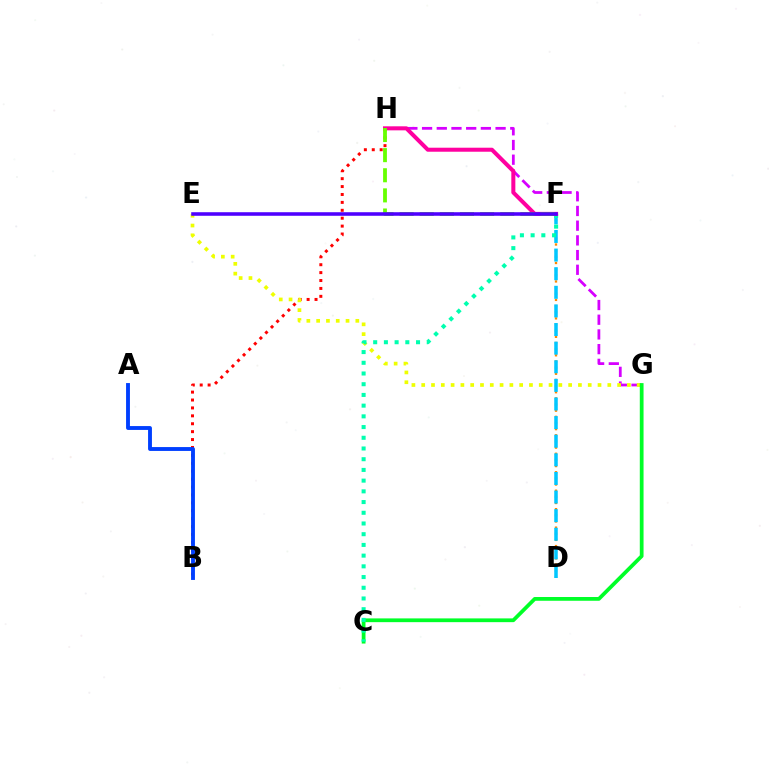{('B', 'H'): [{'color': '#ff0000', 'line_style': 'dotted', 'thickness': 2.15}], ('A', 'B'): [{'color': '#003fff', 'line_style': 'solid', 'thickness': 2.79}], ('D', 'F'): [{'color': '#ff8800', 'line_style': 'dotted', 'thickness': 1.67}, {'color': '#00c7ff', 'line_style': 'dashed', 'thickness': 2.53}], ('G', 'H'): [{'color': '#d600ff', 'line_style': 'dashed', 'thickness': 2.0}], ('E', 'G'): [{'color': '#eeff00', 'line_style': 'dotted', 'thickness': 2.66}], ('C', 'G'): [{'color': '#00ff27', 'line_style': 'solid', 'thickness': 2.71}], ('C', 'F'): [{'color': '#00ffaf', 'line_style': 'dotted', 'thickness': 2.91}], ('F', 'H'): [{'color': '#ff00a0', 'line_style': 'solid', 'thickness': 2.89}, {'color': '#66ff00', 'line_style': 'dashed', 'thickness': 2.73}], ('E', 'F'): [{'color': '#4f00ff', 'line_style': 'solid', 'thickness': 2.56}]}